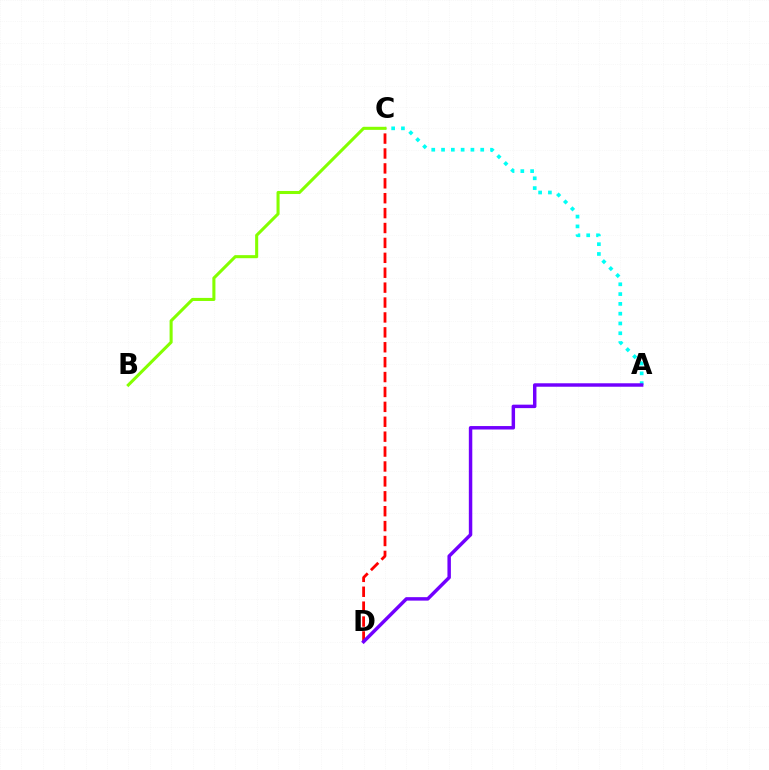{('C', 'D'): [{'color': '#ff0000', 'line_style': 'dashed', 'thickness': 2.02}], ('A', 'C'): [{'color': '#00fff6', 'line_style': 'dotted', 'thickness': 2.66}], ('B', 'C'): [{'color': '#84ff00', 'line_style': 'solid', 'thickness': 2.21}], ('A', 'D'): [{'color': '#7200ff', 'line_style': 'solid', 'thickness': 2.49}]}